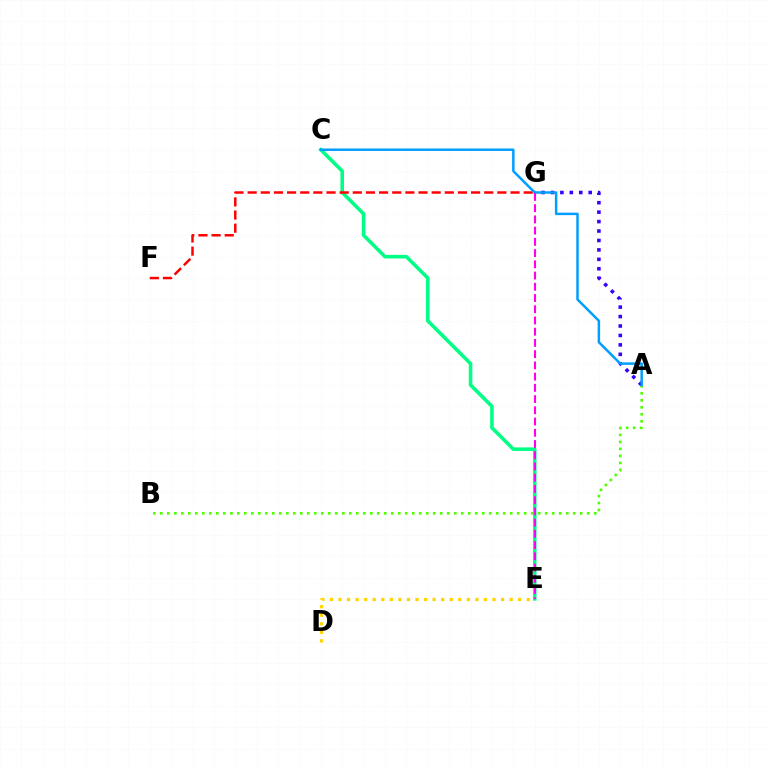{('C', 'E'): [{'color': '#00ff86', 'line_style': 'solid', 'thickness': 2.57}], ('D', 'E'): [{'color': '#ffd500', 'line_style': 'dotted', 'thickness': 2.32}], ('F', 'G'): [{'color': '#ff0000', 'line_style': 'dashed', 'thickness': 1.79}], ('A', 'B'): [{'color': '#4fff00', 'line_style': 'dotted', 'thickness': 1.9}], ('A', 'G'): [{'color': '#3700ff', 'line_style': 'dotted', 'thickness': 2.56}], ('A', 'C'): [{'color': '#009eff', 'line_style': 'solid', 'thickness': 1.79}], ('E', 'G'): [{'color': '#ff00ed', 'line_style': 'dashed', 'thickness': 1.53}]}